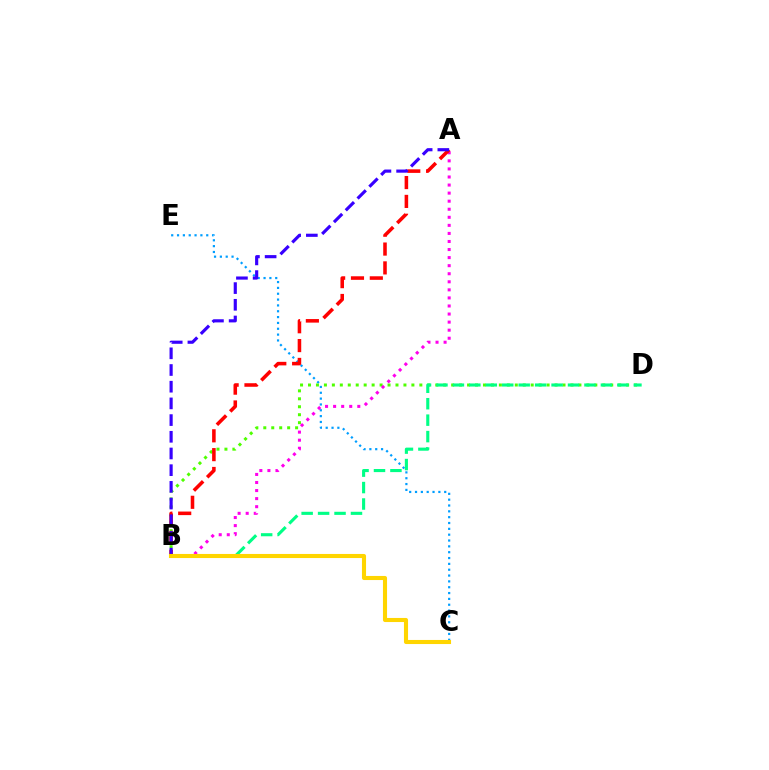{('C', 'E'): [{'color': '#009eff', 'line_style': 'dotted', 'thickness': 1.59}], ('B', 'D'): [{'color': '#4fff00', 'line_style': 'dotted', 'thickness': 2.16}, {'color': '#00ff86', 'line_style': 'dashed', 'thickness': 2.23}], ('A', 'B'): [{'color': '#ff00ed', 'line_style': 'dotted', 'thickness': 2.19}, {'color': '#ff0000', 'line_style': 'dashed', 'thickness': 2.56}, {'color': '#3700ff', 'line_style': 'dashed', 'thickness': 2.27}], ('B', 'C'): [{'color': '#ffd500', 'line_style': 'solid', 'thickness': 2.95}]}